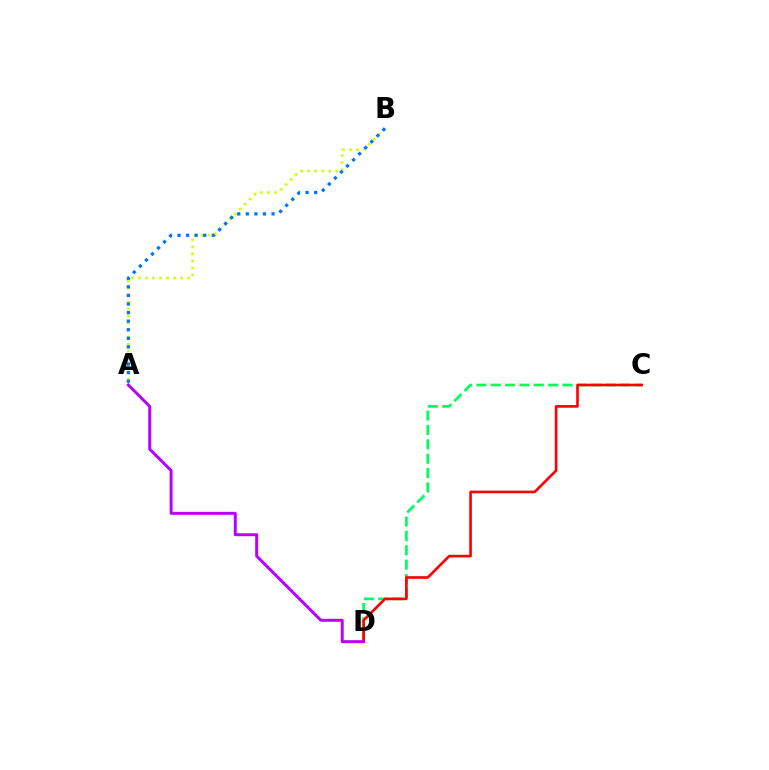{('C', 'D'): [{'color': '#00ff5c', 'line_style': 'dashed', 'thickness': 1.95}, {'color': '#ff0000', 'line_style': 'solid', 'thickness': 1.9}], ('A', 'B'): [{'color': '#d1ff00', 'line_style': 'dotted', 'thickness': 1.91}, {'color': '#0074ff', 'line_style': 'dotted', 'thickness': 2.33}], ('A', 'D'): [{'color': '#b900ff', 'line_style': 'solid', 'thickness': 2.14}]}